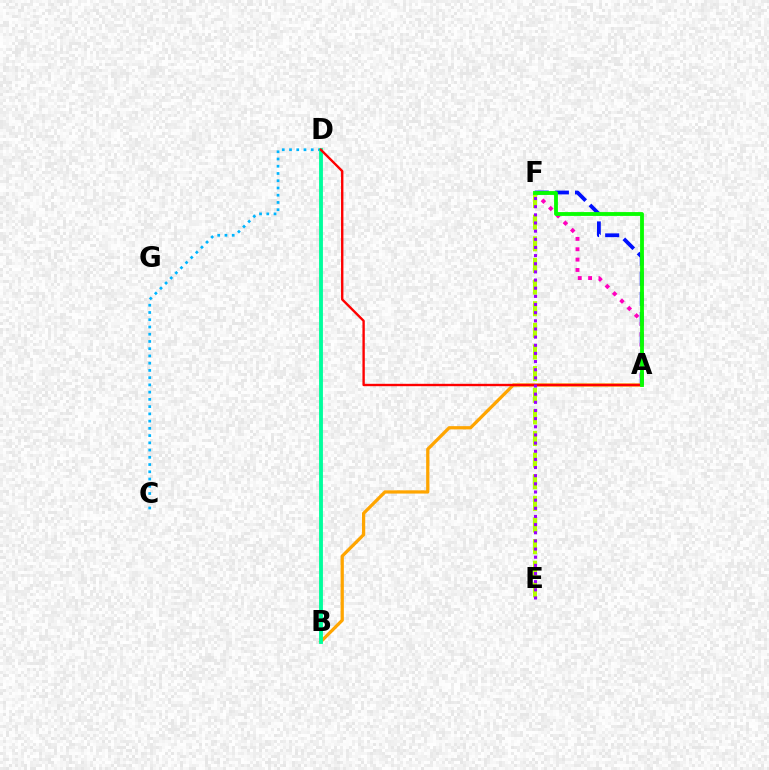{('A', 'F'): [{'color': '#0010ff', 'line_style': 'dashed', 'thickness': 2.74}, {'color': '#ff00bd', 'line_style': 'dotted', 'thickness': 2.81}, {'color': '#08ff00', 'line_style': 'solid', 'thickness': 2.76}], ('C', 'D'): [{'color': '#00b5ff', 'line_style': 'dotted', 'thickness': 1.97}], ('A', 'B'): [{'color': '#ffa500', 'line_style': 'solid', 'thickness': 2.34}], ('B', 'D'): [{'color': '#00ff9d', 'line_style': 'solid', 'thickness': 2.77}], ('E', 'F'): [{'color': '#b3ff00', 'line_style': 'dashed', 'thickness': 2.94}, {'color': '#9b00ff', 'line_style': 'dotted', 'thickness': 2.21}], ('A', 'D'): [{'color': '#ff0000', 'line_style': 'solid', 'thickness': 1.71}]}